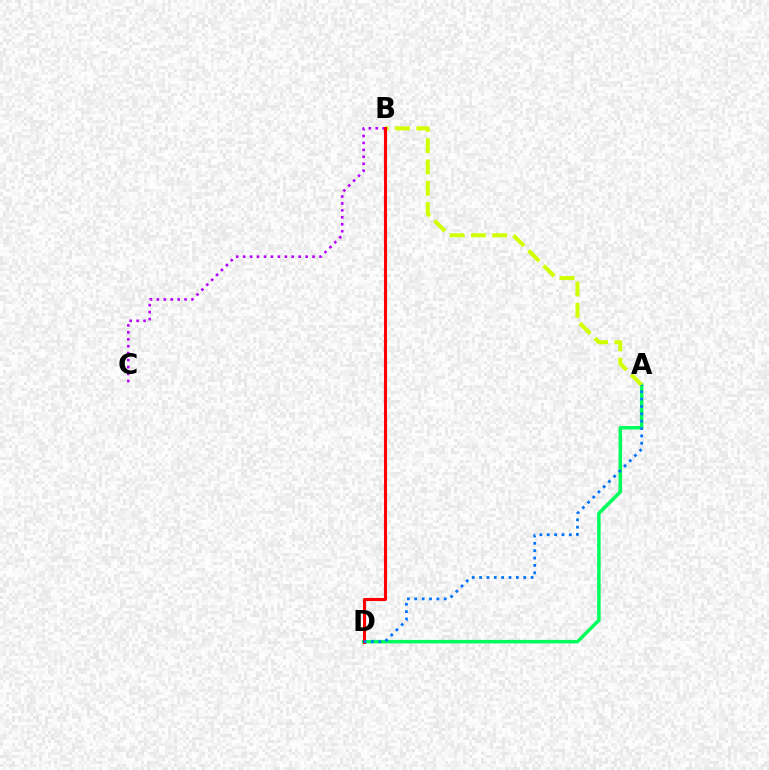{('A', 'D'): [{'color': '#00ff5c', 'line_style': 'solid', 'thickness': 2.53}, {'color': '#0074ff', 'line_style': 'dotted', 'thickness': 2.0}], ('B', 'C'): [{'color': '#b900ff', 'line_style': 'dotted', 'thickness': 1.88}], ('A', 'B'): [{'color': '#d1ff00', 'line_style': 'dashed', 'thickness': 2.89}], ('B', 'D'): [{'color': '#ff0000', 'line_style': 'solid', 'thickness': 2.22}]}